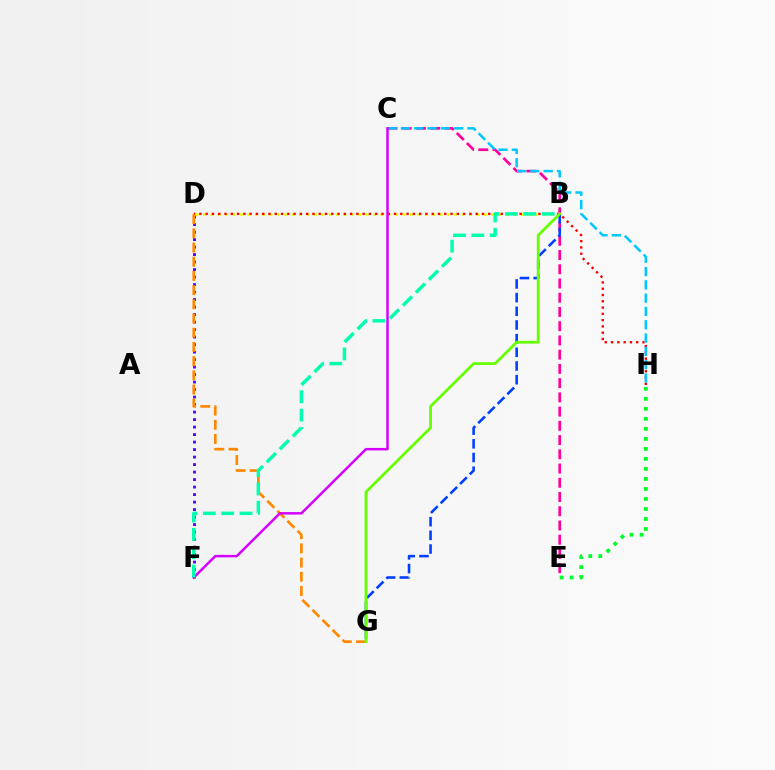{('B', 'D'): [{'color': '#eeff00', 'line_style': 'dotted', 'thickness': 2.01}], ('D', 'H'): [{'color': '#ff0000', 'line_style': 'dotted', 'thickness': 1.71}], ('C', 'E'): [{'color': '#ff00a0', 'line_style': 'dashed', 'thickness': 1.93}], ('D', 'F'): [{'color': '#4f00ff', 'line_style': 'dotted', 'thickness': 2.04}], ('C', 'H'): [{'color': '#00c7ff', 'line_style': 'dashed', 'thickness': 1.81}], ('D', 'G'): [{'color': '#ff8800', 'line_style': 'dashed', 'thickness': 1.93}], ('B', 'G'): [{'color': '#003fff', 'line_style': 'dashed', 'thickness': 1.86}, {'color': '#66ff00', 'line_style': 'solid', 'thickness': 2.0}], ('C', 'F'): [{'color': '#d600ff', 'line_style': 'solid', 'thickness': 1.78}], ('B', 'F'): [{'color': '#00ffaf', 'line_style': 'dashed', 'thickness': 2.49}], ('E', 'H'): [{'color': '#00ff27', 'line_style': 'dotted', 'thickness': 2.72}]}